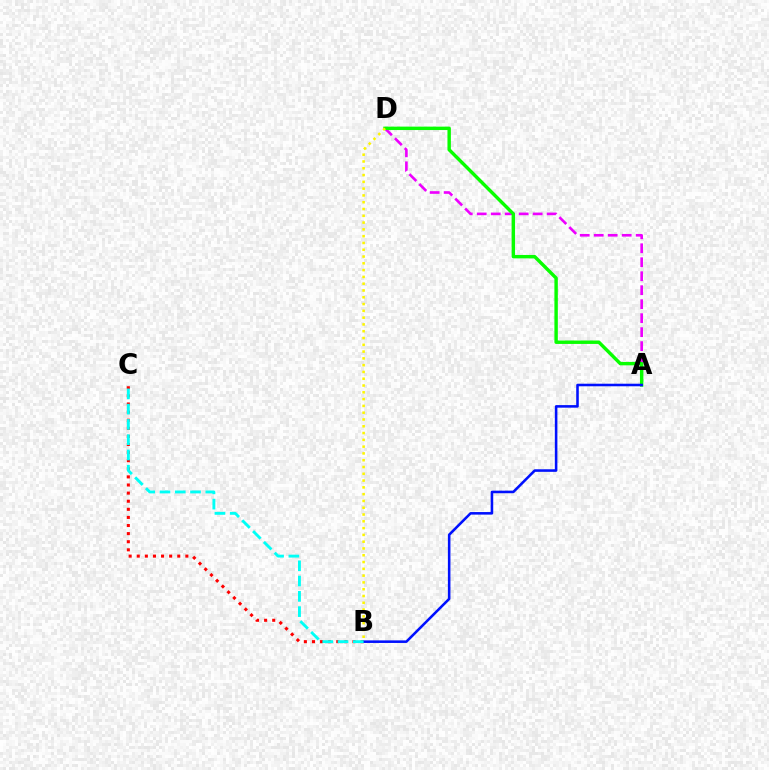{('A', 'D'): [{'color': '#ee00ff', 'line_style': 'dashed', 'thickness': 1.9}, {'color': '#08ff00', 'line_style': 'solid', 'thickness': 2.46}], ('B', 'C'): [{'color': '#ff0000', 'line_style': 'dotted', 'thickness': 2.2}, {'color': '#00fff6', 'line_style': 'dashed', 'thickness': 2.07}], ('A', 'B'): [{'color': '#0010ff', 'line_style': 'solid', 'thickness': 1.85}], ('B', 'D'): [{'color': '#fcf500', 'line_style': 'dotted', 'thickness': 1.84}]}